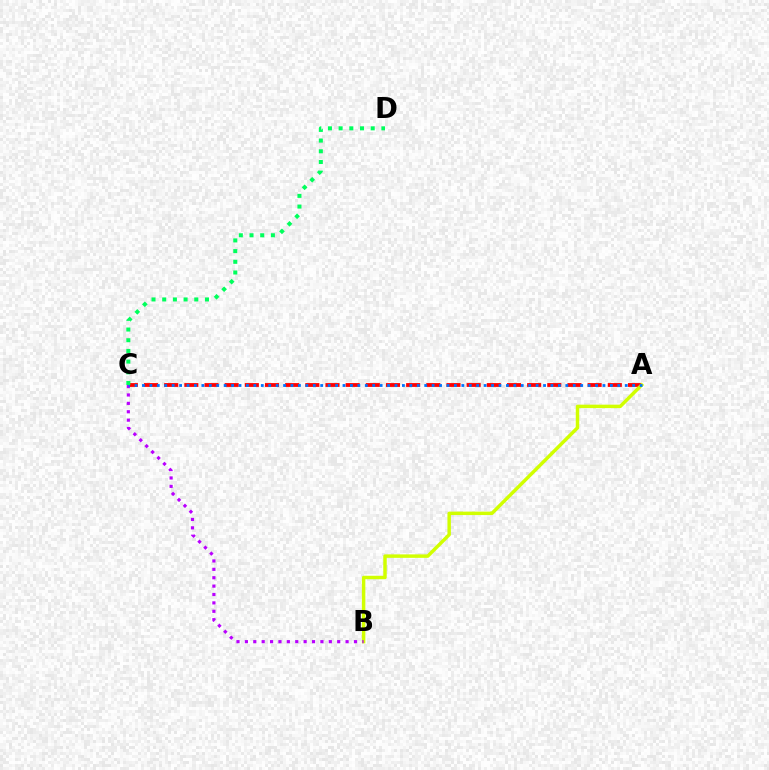{('A', 'C'): [{'color': '#ff0000', 'line_style': 'dashed', 'thickness': 2.74}, {'color': '#0074ff', 'line_style': 'dotted', 'thickness': 2.02}], ('A', 'B'): [{'color': '#d1ff00', 'line_style': 'solid', 'thickness': 2.49}], ('B', 'C'): [{'color': '#b900ff', 'line_style': 'dotted', 'thickness': 2.28}], ('C', 'D'): [{'color': '#00ff5c', 'line_style': 'dotted', 'thickness': 2.9}]}